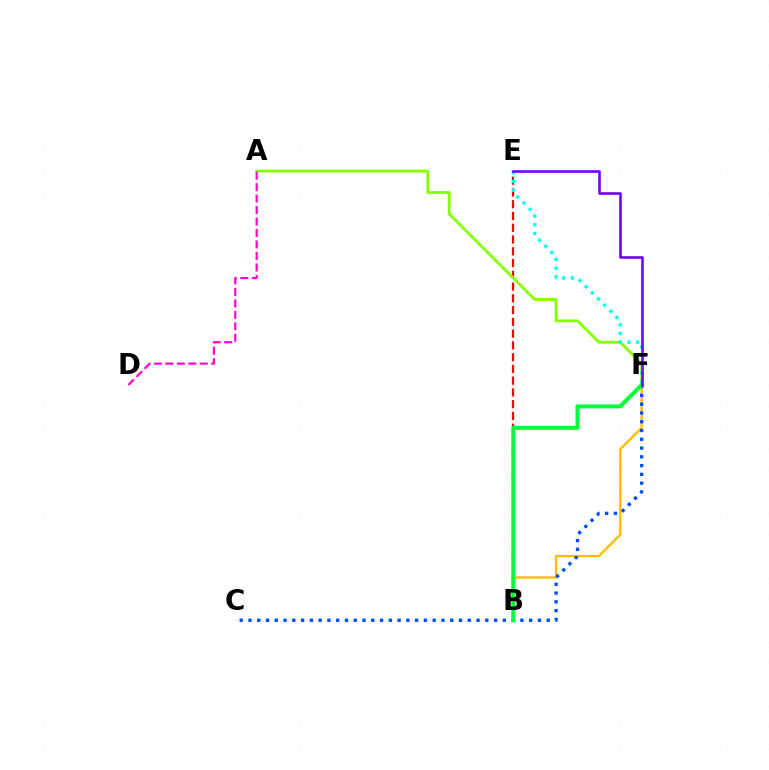{('B', 'E'): [{'color': '#ff0000', 'line_style': 'dashed', 'thickness': 1.6}], ('B', 'F'): [{'color': '#ffbd00', 'line_style': 'solid', 'thickness': 1.69}, {'color': '#00ff39', 'line_style': 'solid', 'thickness': 2.89}], ('A', 'F'): [{'color': '#84ff00', 'line_style': 'solid', 'thickness': 1.99}], ('E', 'F'): [{'color': '#00fff6', 'line_style': 'dotted', 'thickness': 2.36}, {'color': '#7200ff', 'line_style': 'solid', 'thickness': 1.87}], ('C', 'F'): [{'color': '#004bff', 'line_style': 'dotted', 'thickness': 2.38}], ('A', 'D'): [{'color': '#ff00cf', 'line_style': 'dashed', 'thickness': 1.56}]}